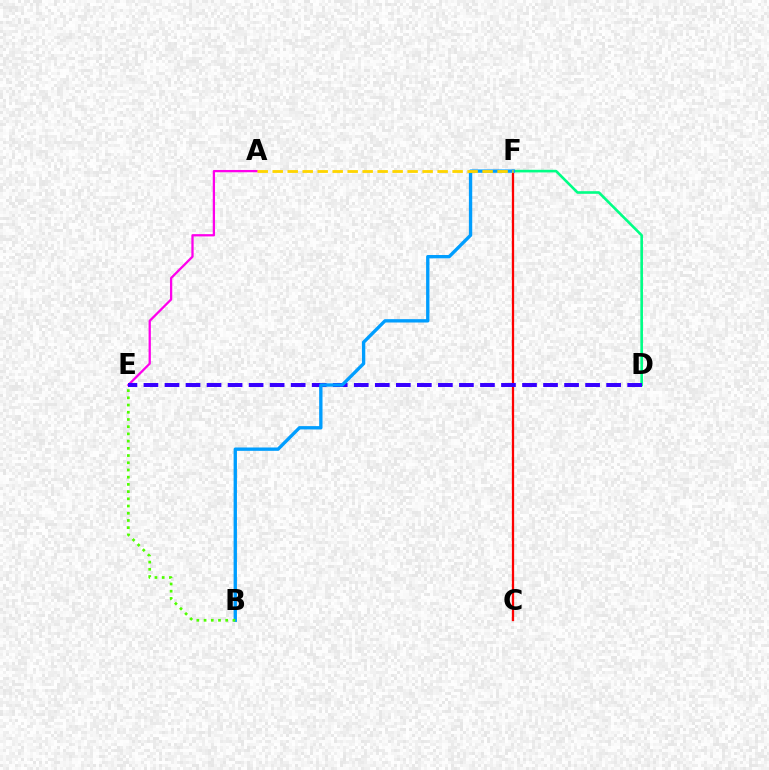{('A', 'E'): [{'color': '#ff00ed', 'line_style': 'solid', 'thickness': 1.64}], ('C', 'F'): [{'color': '#ff0000', 'line_style': 'solid', 'thickness': 1.64}], ('D', 'F'): [{'color': '#00ff86', 'line_style': 'solid', 'thickness': 1.88}], ('D', 'E'): [{'color': '#3700ff', 'line_style': 'dashed', 'thickness': 2.86}], ('B', 'F'): [{'color': '#009eff', 'line_style': 'solid', 'thickness': 2.41}], ('A', 'F'): [{'color': '#ffd500', 'line_style': 'dashed', 'thickness': 2.04}], ('B', 'E'): [{'color': '#4fff00', 'line_style': 'dotted', 'thickness': 1.96}]}